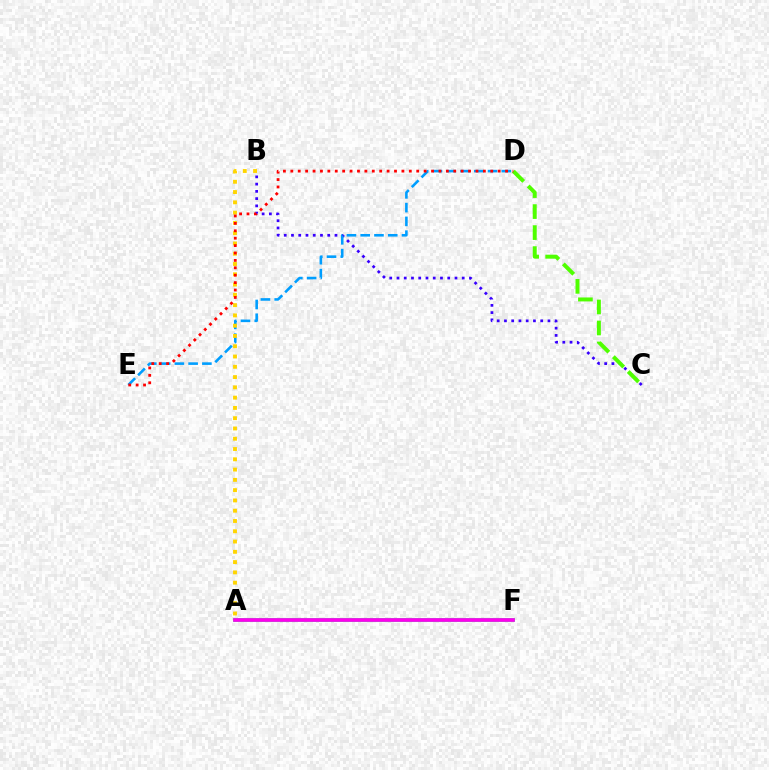{('B', 'C'): [{'color': '#3700ff', 'line_style': 'dotted', 'thickness': 1.97}], ('D', 'E'): [{'color': '#009eff', 'line_style': 'dashed', 'thickness': 1.87}, {'color': '#ff0000', 'line_style': 'dotted', 'thickness': 2.01}], ('A', 'F'): [{'color': '#00ff86', 'line_style': 'solid', 'thickness': 2.59}, {'color': '#ff00ed', 'line_style': 'solid', 'thickness': 2.63}], ('A', 'B'): [{'color': '#ffd500', 'line_style': 'dotted', 'thickness': 2.79}], ('C', 'D'): [{'color': '#4fff00', 'line_style': 'dashed', 'thickness': 2.85}]}